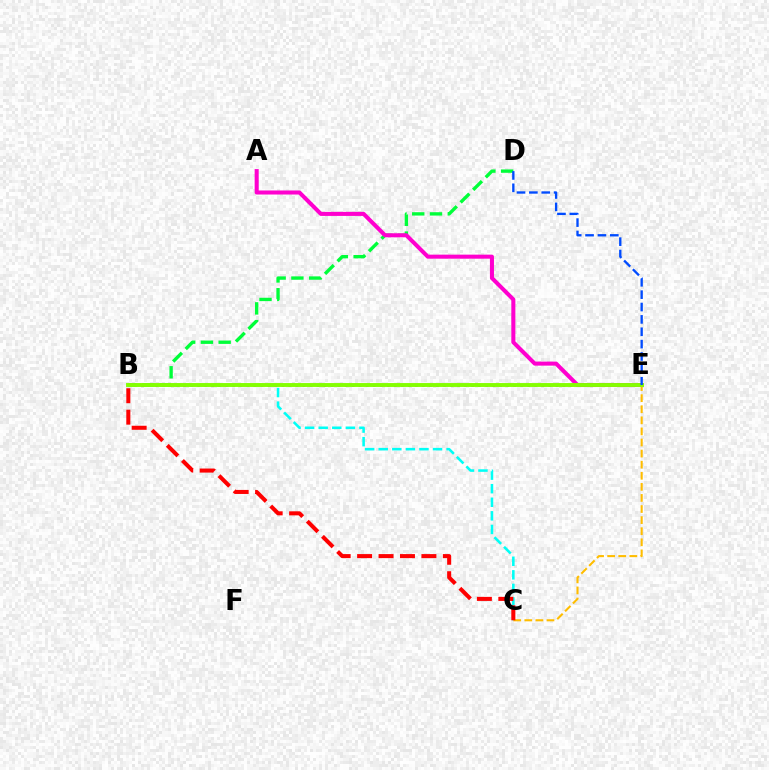{('B', 'E'): [{'color': '#7200ff', 'line_style': 'dotted', 'thickness': 1.91}, {'color': '#84ff00', 'line_style': 'solid', 'thickness': 2.8}], ('B', 'D'): [{'color': '#00ff39', 'line_style': 'dashed', 'thickness': 2.41}], ('A', 'E'): [{'color': '#ff00cf', 'line_style': 'solid', 'thickness': 2.91}], ('B', 'C'): [{'color': '#00fff6', 'line_style': 'dashed', 'thickness': 1.84}, {'color': '#ff0000', 'line_style': 'dashed', 'thickness': 2.91}], ('C', 'E'): [{'color': '#ffbd00', 'line_style': 'dashed', 'thickness': 1.51}], ('D', 'E'): [{'color': '#004bff', 'line_style': 'dashed', 'thickness': 1.68}]}